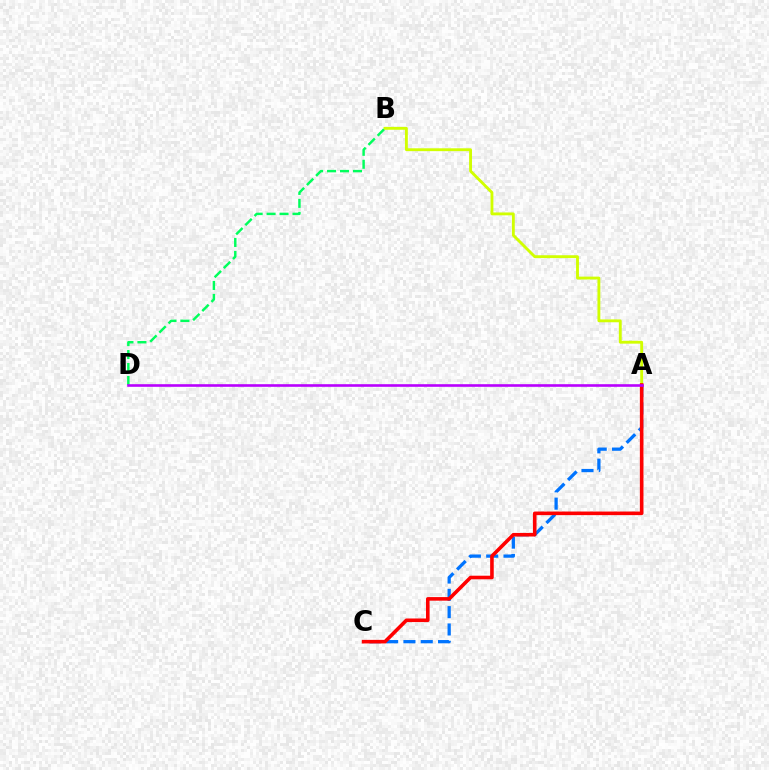{('A', 'B'): [{'color': '#d1ff00', 'line_style': 'solid', 'thickness': 2.06}], ('A', 'C'): [{'color': '#0074ff', 'line_style': 'dashed', 'thickness': 2.35}, {'color': '#ff0000', 'line_style': 'solid', 'thickness': 2.58}], ('B', 'D'): [{'color': '#00ff5c', 'line_style': 'dashed', 'thickness': 1.76}], ('A', 'D'): [{'color': '#b900ff', 'line_style': 'solid', 'thickness': 1.88}]}